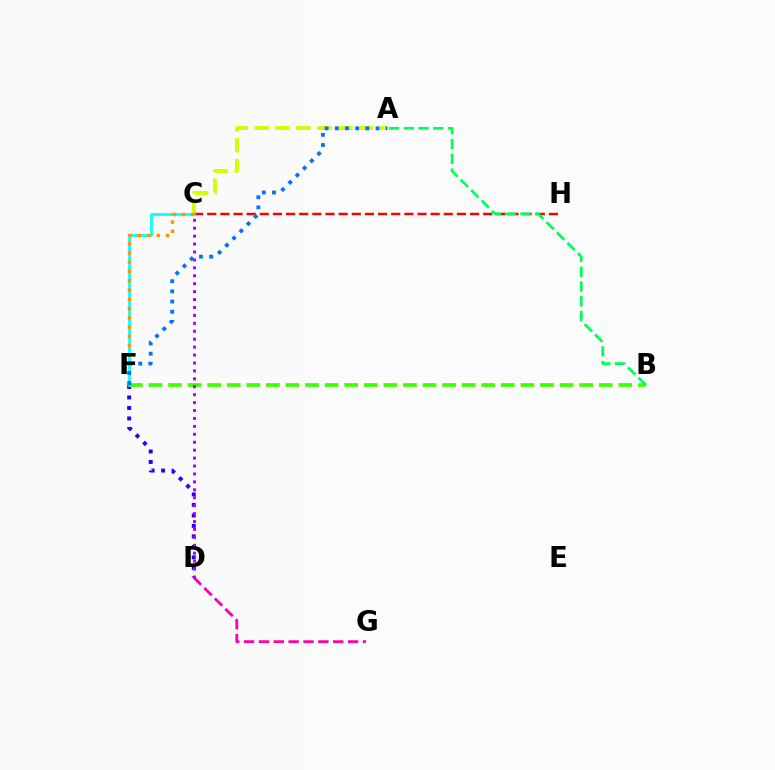{('A', 'C'): [{'color': '#d1ff00', 'line_style': 'dashed', 'thickness': 2.84}], ('D', 'F'): [{'color': '#2500ff', 'line_style': 'dotted', 'thickness': 2.85}], ('C', 'H'): [{'color': '#ff0000', 'line_style': 'dashed', 'thickness': 1.79}], ('D', 'G'): [{'color': '#ff00ac', 'line_style': 'dashed', 'thickness': 2.02}], ('C', 'F'): [{'color': '#00fff6', 'line_style': 'solid', 'thickness': 1.92}, {'color': '#ff9400', 'line_style': 'dotted', 'thickness': 2.51}], ('B', 'F'): [{'color': '#3dff00', 'line_style': 'dashed', 'thickness': 2.66}], ('C', 'D'): [{'color': '#b900ff', 'line_style': 'dotted', 'thickness': 2.15}], ('A', 'F'): [{'color': '#0074ff', 'line_style': 'dotted', 'thickness': 2.77}], ('A', 'B'): [{'color': '#00ff5c', 'line_style': 'dashed', 'thickness': 2.0}]}